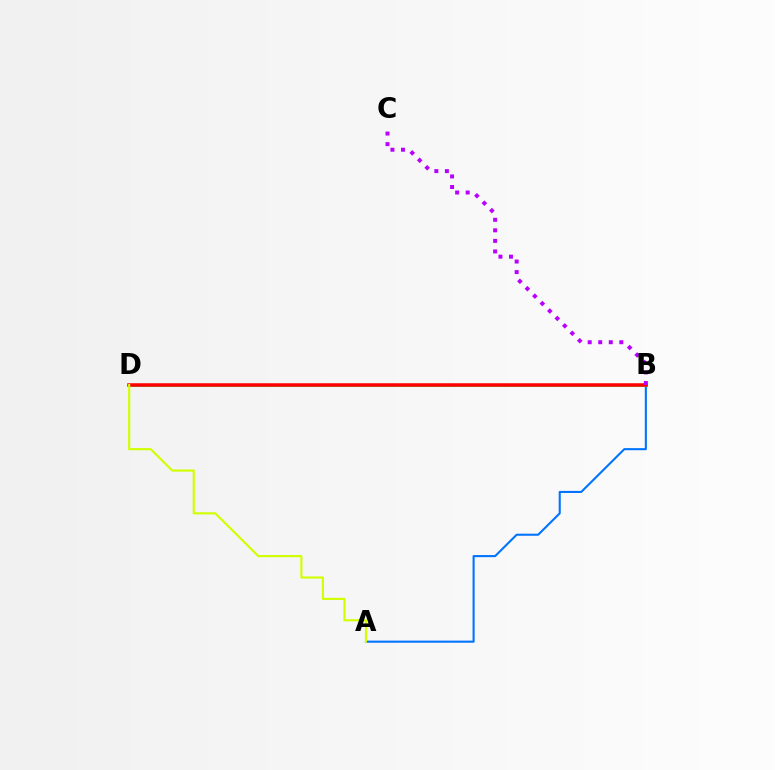{('A', 'B'): [{'color': '#0074ff', 'line_style': 'solid', 'thickness': 1.5}], ('B', 'D'): [{'color': '#00ff5c', 'line_style': 'solid', 'thickness': 1.91}, {'color': '#ff0000', 'line_style': 'solid', 'thickness': 2.53}], ('B', 'C'): [{'color': '#b900ff', 'line_style': 'dotted', 'thickness': 2.87}], ('A', 'D'): [{'color': '#d1ff00', 'line_style': 'solid', 'thickness': 1.54}]}